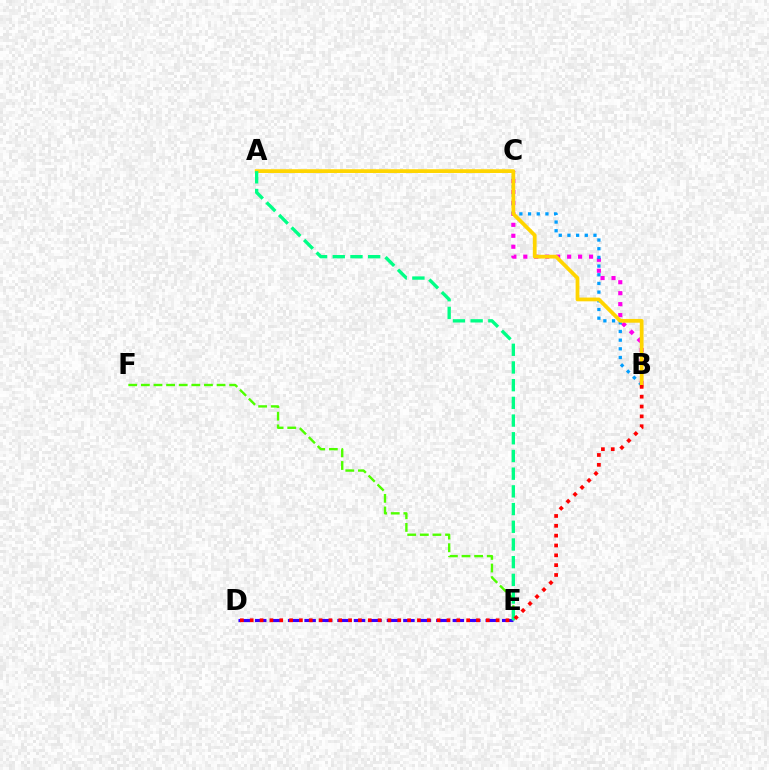{('D', 'E'): [{'color': '#3700ff', 'line_style': 'dashed', 'thickness': 2.24}], ('B', 'C'): [{'color': '#ff00ed', 'line_style': 'dotted', 'thickness': 2.98}, {'color': '#009eff', 'line_style': 'dotted', 'thickness': 2.36}], ('E', 'F'): [{'color': '#4fff00', 'line_style': 'dashed', 'thickness': 1.71}], ('A', 'B'): [{'color': '#ffd500', 'line_style': 'solid', 'thickness': 2.7}], ('A', 'E'): [{'color': '#00ff86', 'line_style': 'dashed', 'thickness': 2.4}], ('B', 'D'): [{'color': '#ff0000', 'line_style': 'dotted', 'thickness': 2.67}]}